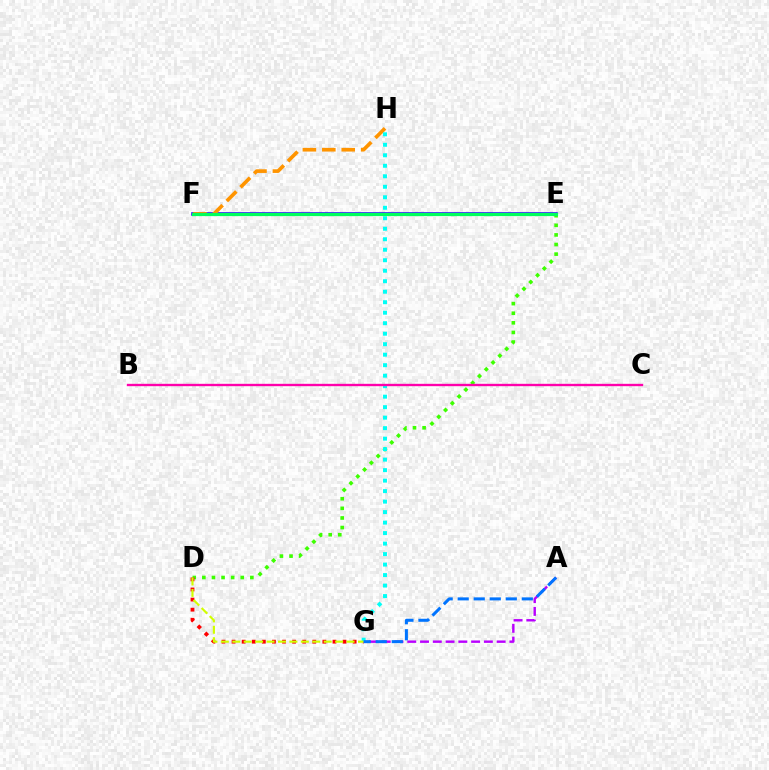{('E', 'F'): [{'color': '#2500ff', 'line_style': 'solid', 'thickness': 2.55}, {'color': '#00ff5c', 'line_style': 'solid', 'thickness': 2.31}], ('A', 'G'): [{'color': '#b900ff', 'line_style': 'dashed', 'thickness': 1.73}, {'color': '#0074ff', 'line_style': 'dashed', 'thickness': 2.18}], ('D', 'E'): [{'color': '#3dff00', 'line_style': 'dotted', 'thickness': 2.61}], ('D', 'G'): [{'color': '#ff0000', 'line_style': 'dotted', 'thickness': 2.74}, {'color': '#d1ff00', 'line_style': 'dashed', 'thickness': 1.55}], ('F', 'H'): [{'color': '#ff9400', 'line_style': 'dashed', 'thickness': 2.64}], ('G', 'H'): [{'color': '#00fff6', 'line_style': 'dotted', 'thickness': 2.85}], ('B', 'C'): [{'color': '#ff00ac', 'line_style': 'solid', 'thickness': 1.7}]}